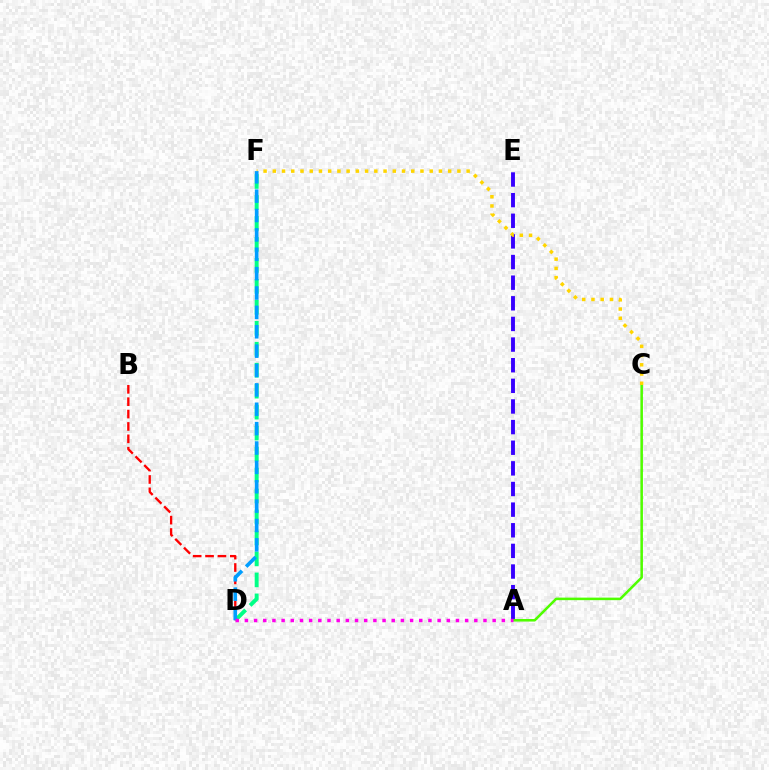{('A', 'E'): [{'color': '#3700ff', 'line_style': 'dashed', 'thickness': 2.8}], ('B', 'D'): [{'color': '#ff0000', 'line_style': 'dashed', 'thickness': 1.68}], ('A', 'C'): [{'color': '#4fff00', 'line_style': 'solid', 'thickness': 1.83}], ('D', 'F'): [{'color': '#00ff86', 'line_style': 'dashed', 'thickness': 2.85}, {'color': '#009eff', 'line_style': 'dashed', 'thickness': 2.63}], ('C', 'F'): [{'color': '#ffd500', 'line_style': 'dotted', 'thickness': 2.51}], ('A', 'D'): [{'color': '#ff00ed', 'line_style': 'dotted', 'thickness': 2.49}]}